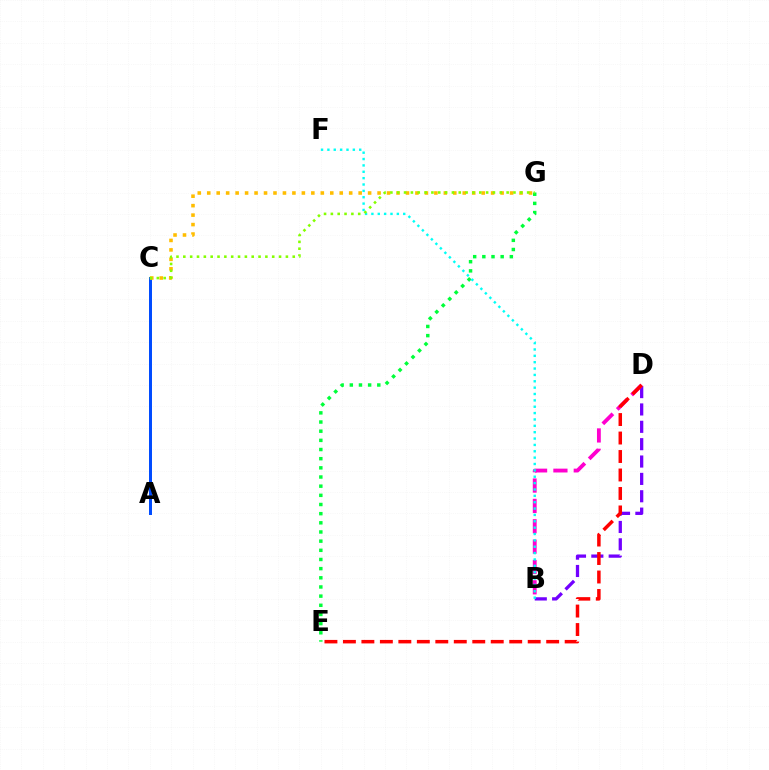{('B', 'D'): [{'color': '#7200ff', 'line_style': 'dashed', 'thickness': 2.36}, {'color': '#ff00cf', 'line_style': 'dashed', 'thickness': 2.76}], ('A', 'C'): [{'color': '#004bff', 'line_style': 'solid', 'thickness': 2.15}], ('E', 'G'): [{'color': '#00ff39', 'line_style': 'dotted', 'thickness': 2.49}], ('D', 'E'): [{'color': '#ff0000', 'line_style': 'dashed', 'thickness': 2.51}], ('C', 'G'): [{'color': '#ffbd00', 'line_style': 'dotted', 'thickness': 2.57}, {'color': '#84ff00', 'line_style': 'dotted', 'thickness': 1.86}], ('B', 'F'): [{'color': '#00fff6', 'line_style': 'dotted', 'thickness': 1.73}]}